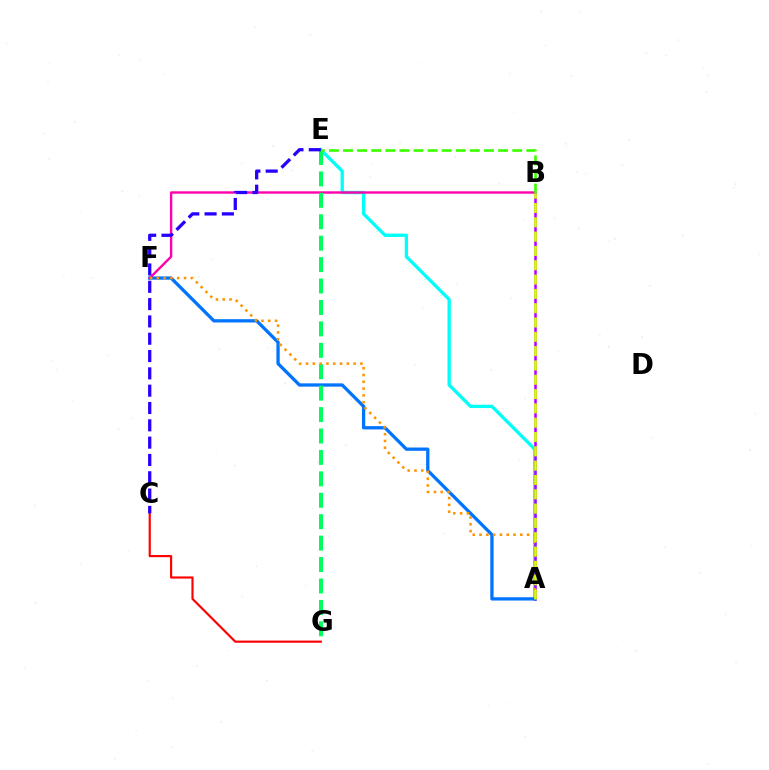{('A', 'E'): [{'color': '#00fff6', 'line_style': 'solid', 'thickness': 2.39}], ('A', 'B'): [{'color': '#b900ff', 'line_style': 'solid', 'thickness': 1.84}, {'color': '#d1ff00', 'line_style': 'dashed', 'thickness': 1.94}], ('A', 'F'): [{'color': '#0074ff', 'line_style': 'solid', 'thickness': 2.37}, {'color': '#ff9400', 'line_style': 'dotted', 'thickness': 1.85}], ('C', 'G'): [{'color': '#ff0000', 'line_style': 'solid', 'thickness': 1.56}], ('B', 'F'): [{'color': '#ff00ac', 'line_style': 'solid', 'thickness': 1.71}], ('E', 'G'): [{'color': '#00ff5c', 'line_style': 'dashed', 'thickness': 2.91}], ('C', 'E'): [{'color': '#2500ff', 'line_style': 'dashed', 'thickness': 2.35}], ('B', 'E'): [{'color': '#3dff00', 'line_style': 'dashed', 'thickness': 1.92}]}